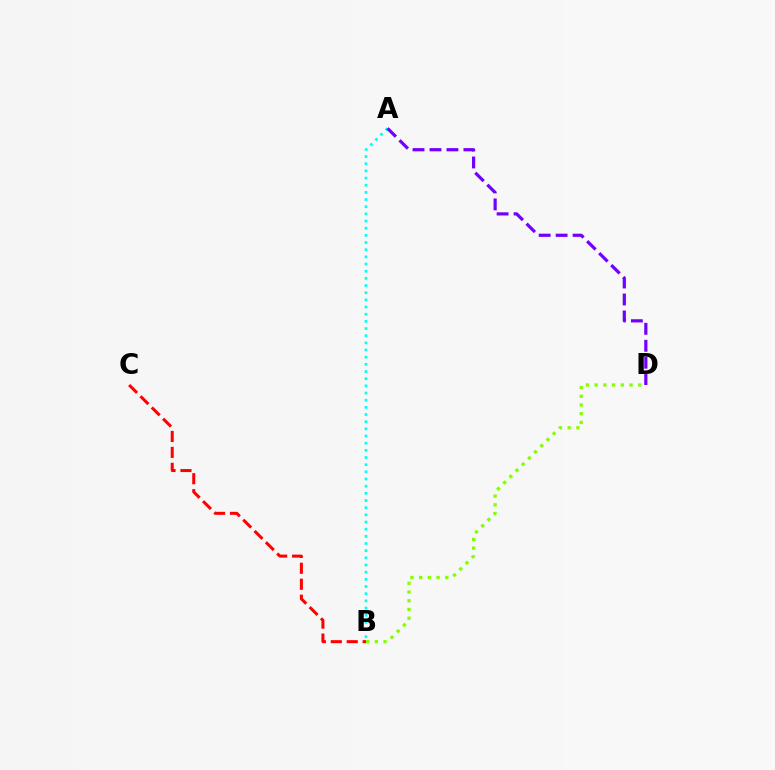{('B', 'D'): [{'color': '#84ff00', 'line_style': 'dotted', 'thickness': 2.37}], ('B', 'C'): [{'color': '#ff0000', 'line_style': 'dashed', 'thickness': 2.17}], ('A', 'B'): [{'color': '#00fff6', 'line_style': 'dotted', 'thickness': 1.95}], ('A', 'D'): [{'color': '#7200ff', 'line_style': 'dashed', 'thickness': 2.3}]}